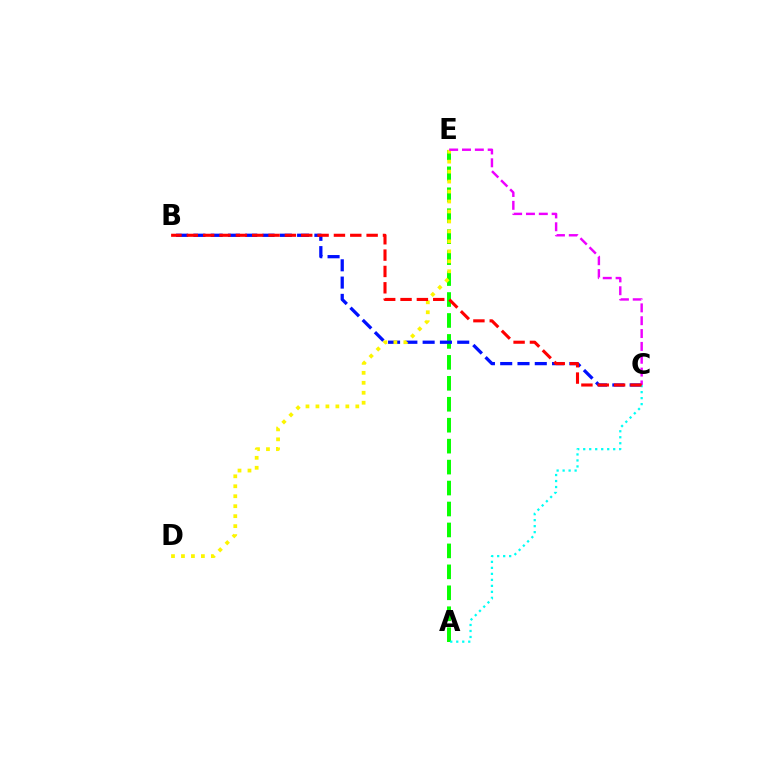{('A', 'E'): [{'color': '#08ff00', 'line_style': 'dashed', 'thickness': 2.85}], ('B', 'C'): [{'color': '#0010ff', 'line_style': 'dashed', 'thickness': 2.35}, {'color': '#ff0000', 'line_style': 'dashed', 'thickness': 2.22}], ('D', 'E'): [{'color': '#fcf500', 'line_style': 'dotted', 'thickness': 2.71}], ('C', 'E'): [{'color': '#ee00ff', 'line_style': 'dashed', 'thickness': 1.74}], ('A', 'C'): [{'color': '#00fff6', 'line_style': 'dotted', 'thickness': 1.63}]}